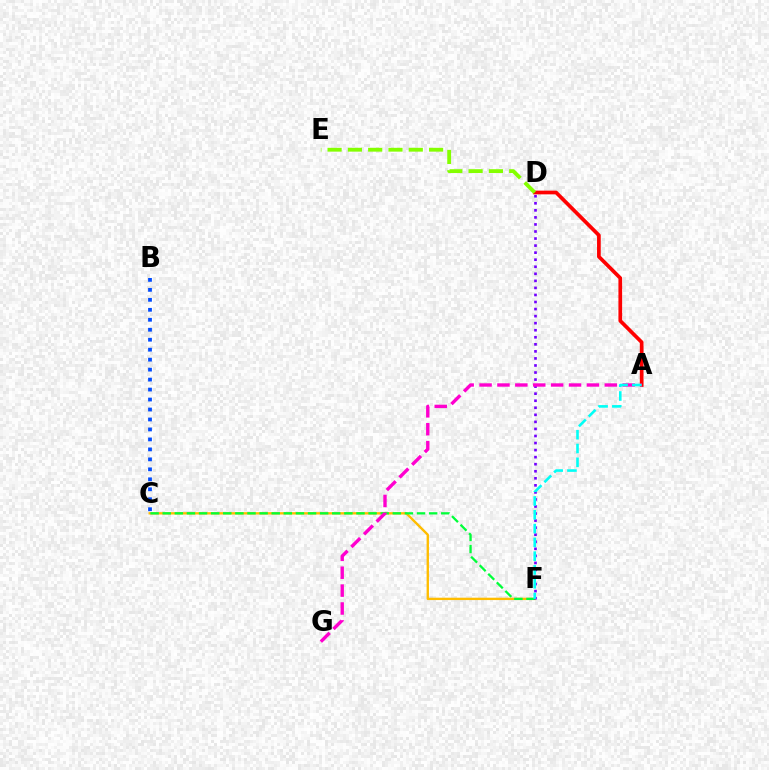{('C', 'F'): [{'color': '#ffbd00', 'line_style': 'solid', 'thickness': 1.7}, {'color': '#00ff39', 'line_style': 'dashed', 'thickness': 1.65}], ('A', 'D'): [{'color': '#ff0000', 'line_style': 'solid', 'thickness': 2.67}], ('D', 'F'): [{'color': '#7200ff', 'line_style': 'dotted', 'thickness': 1.92}], ('D', 'E'): [{'color': '#84ff00', 'line_style': 'dashed', 'thickness': 2.76}], ('B', 'C'): [{'color': '#004bff', 'line_style': 'dotted', 'thickness': 2.71}], ('A', 'G'): [{'color': '#ff00cf', 'line_style': 'dashed', 'thickness': 2.43}], ('A', 'F'): [{'color': '#00fff6', 'line_style': 'dashed', 'thickness': 1.87}]}